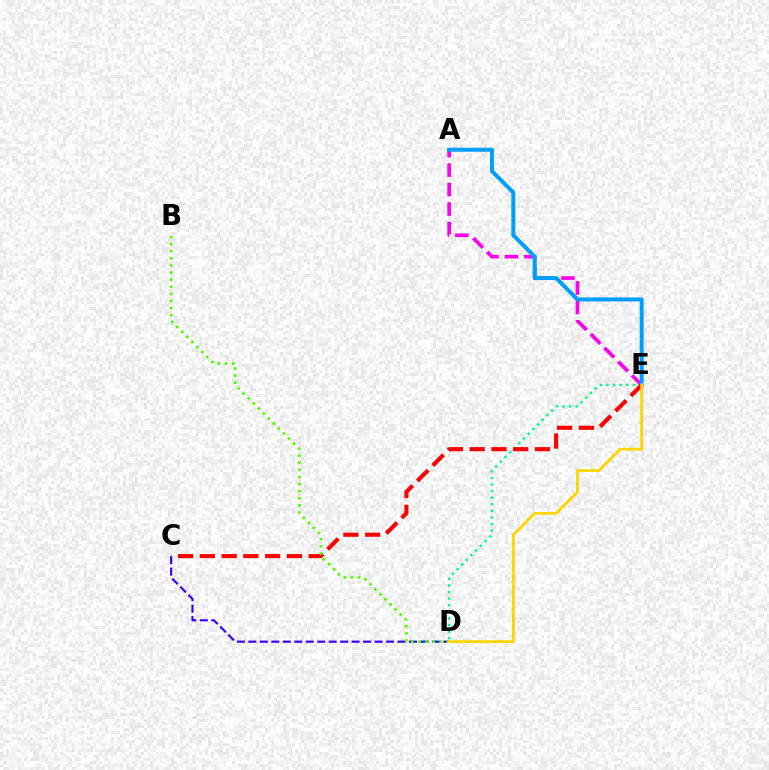{('A', 'E'): [{'color': '#ff00ed', 'line_style': 'dashed', 'thickness': 2.65}, {'color': '#009eff', 'line_style': 'solid', 'thickness': 2.89}], ('C', 'D'): [{'color': '#3700ff', 'line_style': 'dashed', 'thickness': 1.56}], ('D', 'E'): [{'color': '#00ff86', 'line_style': 'dotted', 'thickness': 1.79}, {'color': '#ffd500', 'line_style': 'solid', 'thickness': 2.04}], ('C', 'E'): [{'color': '#ff0000', 'line_style': 'dashed', 'thickness': 2.96}], ('B', 'D'): [{'color': '#4fff00', 'line_style': 'dotted', 'thickness': 1.93}]}